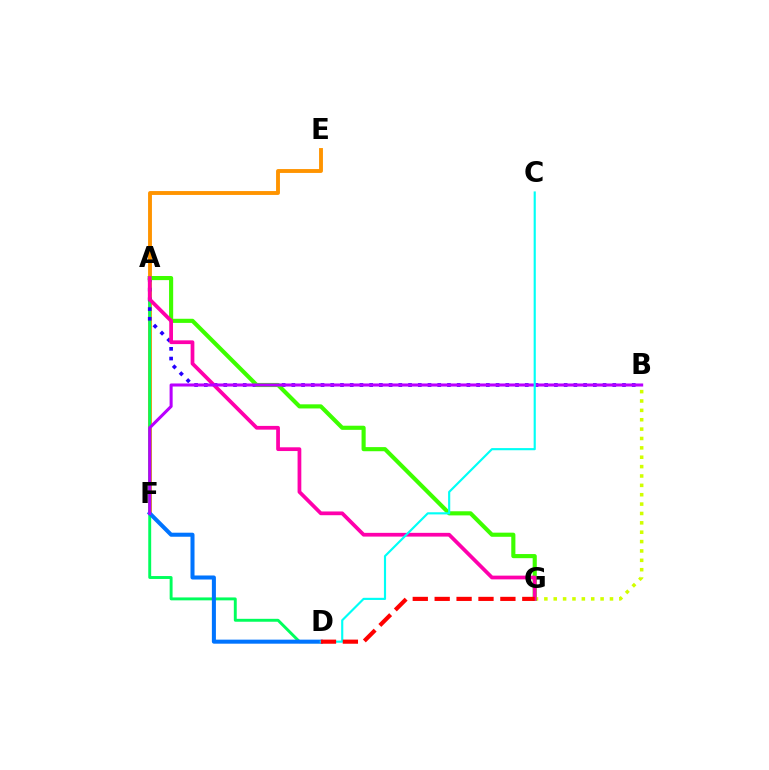{('B', 'G'): [{'color': '#d1ff00', 'line_style': 'dotted', 'thickness': 2.55}], ('E', 'F'): [{'color': '#ff9400', 'line_style': 'solid', 'thickness': 2.79}], ('A', 'D'): [{'color': '#00ff5c', 'line_style': 'solid', 'thickness': 2.1}], ('D', 'F'): [{'color': '#0074ff', 'line_style': 'solid', 'thickness': 2.91}], ('A', 'B'): [{'color': '#2500ff', 'line_style': 'dotted', 'thickness': 2.64}], ('A', 'G'): [{'color': '#3dff00', 'line_style': 'solid', 'thickness': 2.97}, {'color': '#ff00ac', 'line_style': 'solid', 'thickness': 2.7}], ('B', 'F'): [{'color': '#b900ff', 'line_style': 'solid', 'thickness': 2.2}], ('C', 'D'): [{'color': '#00fff6', 'line_style': 'solid', 'thickness': 1.55}], ('D', 'G'): [{'color': '#ff0000', 'line_style': 'dashed', 'thickness': 2.98}]}